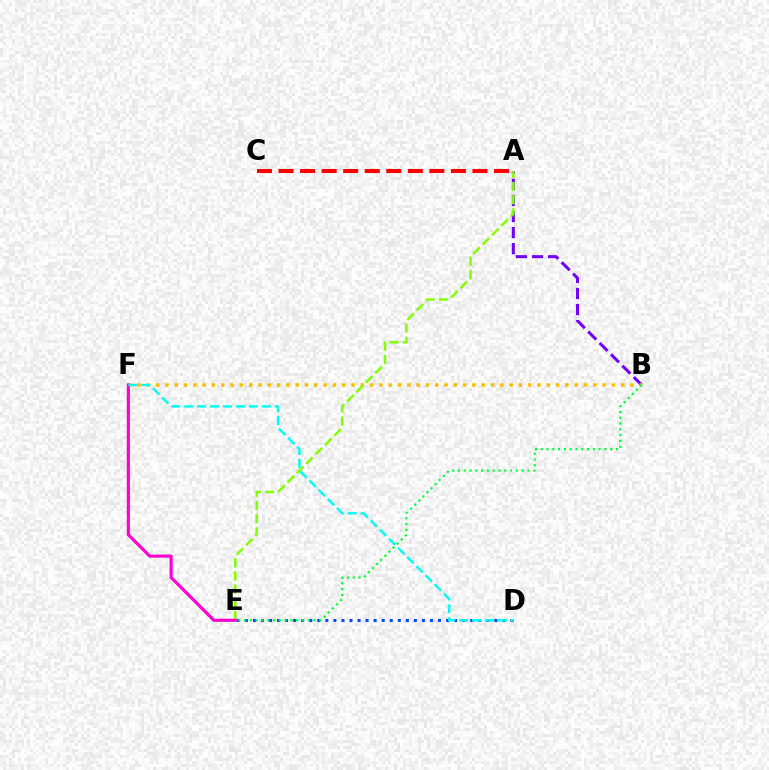{('A', 'B'): [{'color': '#7200ff', 'line_style': 'dashed', 'thickness': 2.18}], ('B', 'F'): [{'color': '#ffbd00', 'line_style': 'dotted', 'thickness': 2.53}], ('A', 'C'): [{'color': '#ff0000', 'line_style': 'dashed', 'thickness': 2.93}], ('A', 'E'): [{'color': '#84ff00', 'line_style': 'dashed', 'thickness': 1.8}], ('D', 'E'): [{'color': '#004bff', 'line_style': 'dotted', 'thickness': 2.19}], ('E', 'F'): [{'color': '#ff00cf', 'line_style': 'solid', 'thickness': 2.27}], ('B', 'E'): [{'color': '#00ff39', 'line_style': 'dotted', 'thickness': 1.57}], ('D', 'F'): [{'color': '#00fff6', 'line_style': 'dashed', 'thickness': 1.76}]}